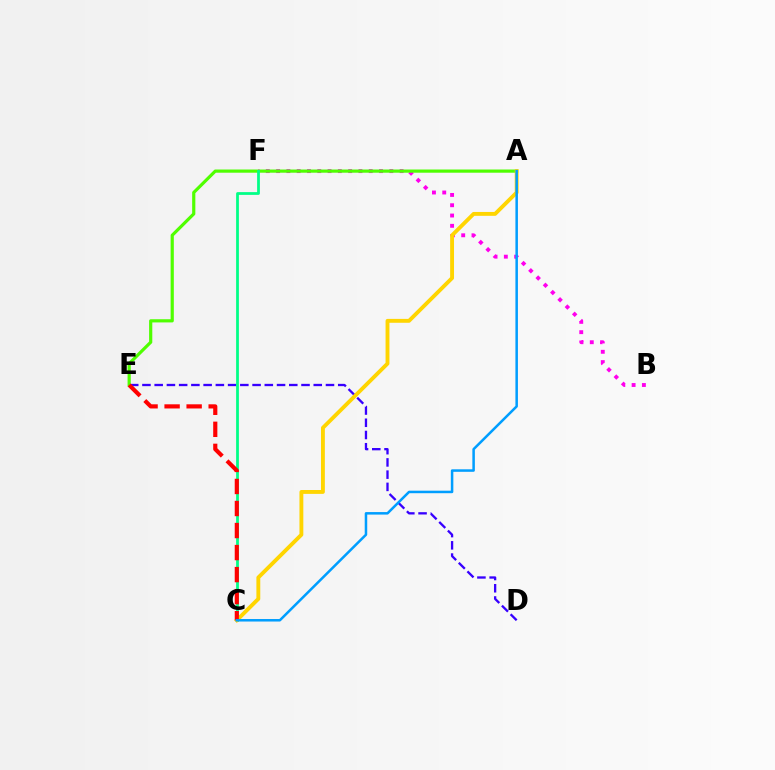{('B', 'F'): [{'color': '#ff00ed', 'line_style': 'dotted', 'thickness': 2.8}], ('D', 'E'): [{'color': '#3700ff', 'line_style': 'dashed', 'thickness': 1.66}], ('A', 'E'): [{'color': '#4fff00', 'line_style': 'solid', 'thickness': 2.3}], ('C', 'F'): [{'color': '#00ff86', 'line_style': 'solid', 'thickness': 1.99}], ('A', 'C'): [{'color': '#ffd500', 'line_style': 'solid', 'thickness': 2.79}, {'color': '#009eff', 'line_style': 'solid', 'thickness': 1.81}], ('C', 'E'): [{'color': '#ff0000', 'line_style': 'dashed', 'thickness': 2.99}]}